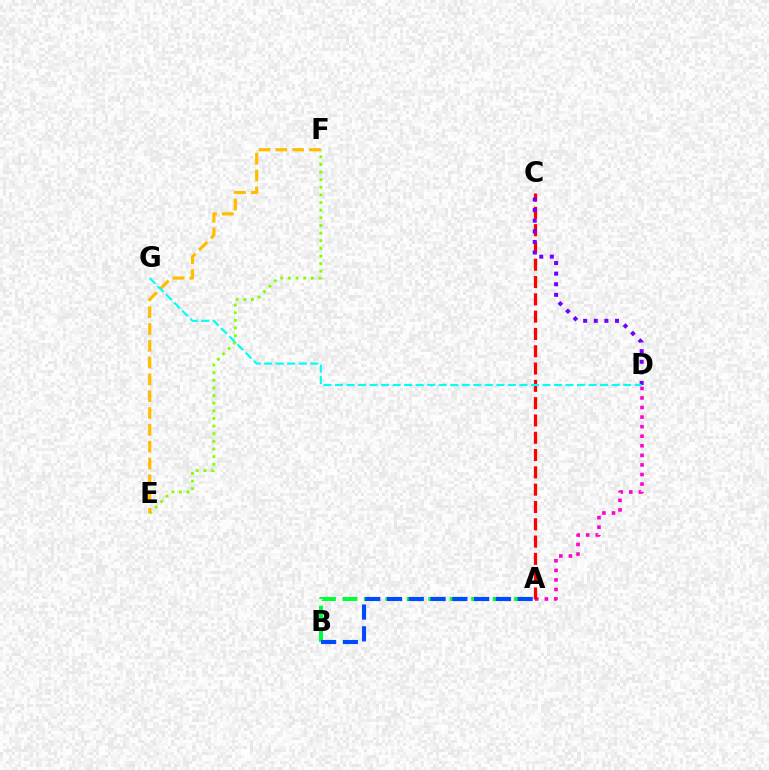{('A', 'B'): [{'color': '#00ff39', 'line_style': 'dashed', 'thickness': 2.92}, {'color': '#004bff', 'line_style': 'dashed', 'thickness': 2.96}], ('E', 'F'): [{'color': '#84ff00', 'line_style': 'dotted', 'thickness': 2.07}, {'color': '#ffbd00', 'line_style': 'dashed', 'thickness': 2.28}], ('A', 'D'): [{'color': '#ff00cf', 'line_style': 'dotted', 'thickness': 2.6}], ('A', 'C'): [{'color': '#ff0000', 'line_style': 'dashed', 'thickness': 2.35}], ('C', 'D'): [{'color': '#7200ff', 'line_style': 'dotted', 'thickness': 2.88}], ('D', 'G'): [{'color': '#00fff6', 'line_style': 'dashed', 'thickness': 1.57}]}